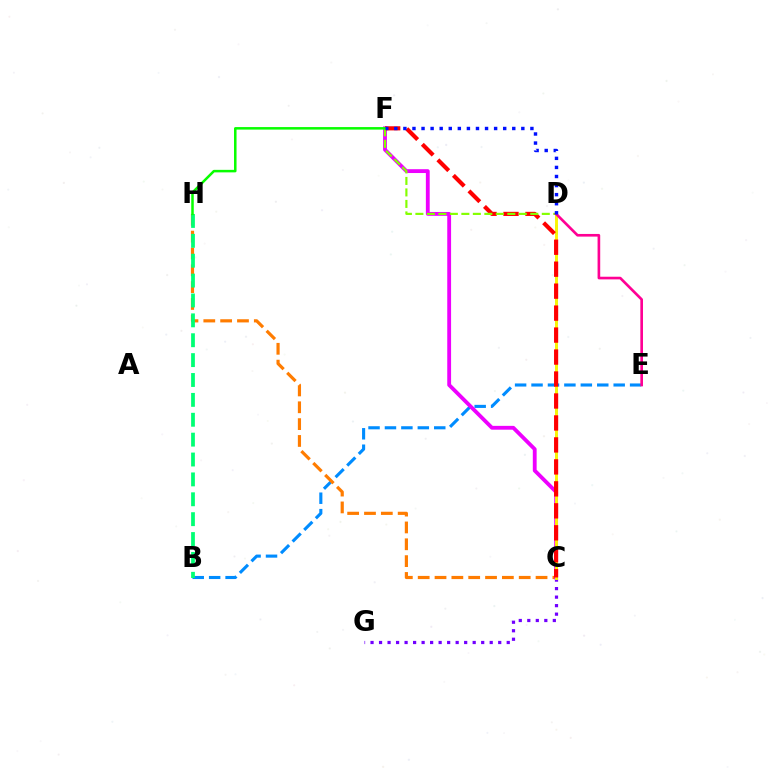{('C', 'G'): [{'color': '#7200ff', 'line_style': 'dotted', 'thickness': 2.31}], ('B', 'E'): [{'color': '#008cff', 'line_style': 'dashed', 'thickness': 2.23}], ('C', 'H'): [{'color': '#ff7c00', 'line_style': 'dashed', 'thickness': 2.29}], ('C', 'D'): [{'color': '#00fff6', 'line_style': 'dashed', 'thickness': 2.03}, {'color': '#fcf500', 'line_style': 'solid', 'thickness': 2.08}], ('C', 'F'): [{'color': '#ee00ff', 'line_style': 'solid', 'thickness': 2.76}, {'color': '#ff0000', 'line_style': 'dashed', 'thickness': 2.98}], ('D', 'F'): [{'color': '#84ff00', 'line_style': 'dashed', 'thickness': 1.56}, {'color': '#0010ff', 'line_style': 'dotted', 'thickness': 2.47}], ('B', 'H'): [{'color': '#00ff74', 'line_style': 'dashed', 'thickness': 2.7}], ('D', 'E'): [{'color': '#ff0094', 'line_style': 'solid', 'thickness': 1.91}], ('F', 'H'): [{'color': '#08ff00', 'line_style': 'solid', 'thickness': 1.82}]}